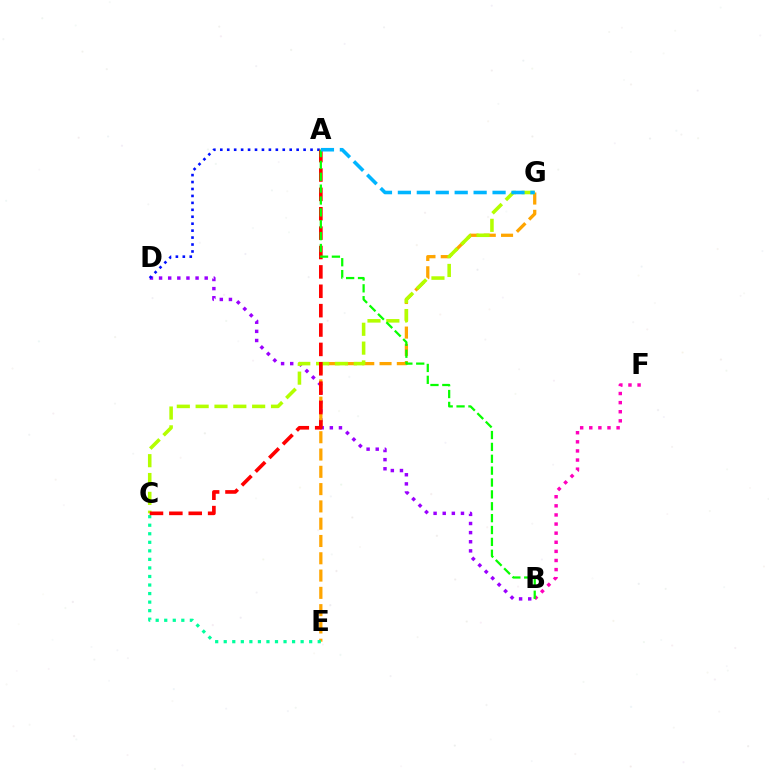{('B', 'D'): [{'color': '#9b00ff', 'line_style': 'dotted', 'thickness': 2.48}], ('E', 'G'): [{'color': '#ffa500', 'line_style': 'dashed', 'thickness': 2.35}], ('A', 'D'): [{'color': '#0010ff', 'line_style': 'dotted', 'thickness': 1.89}], ('C', 'E'): [{'color': '#00ff9d', 'line_style': 'dotted', 'thickness': 2.32}], ('B', 'F'): [{'color': '#ff00bd', 'line_style': 'dotted', 'thickness': 2.47}], ('C', 'G'): [{'color': '#b3ff00', 'line_style': 'dashed', 'thickness': 2.56}], ('A', 'C'): [{'color': '#ff0000', 'line_style': 'dashed', 'thickness': 2.63}], ('A', 'B'): [{'color': '#08ff00', 'line_style': 'dashed', 'thickness': 1.61}], ('A', 'G'): [{'color': '#00b5ff', 'line_style': 'dashed', 'thickness': 2.57}]}